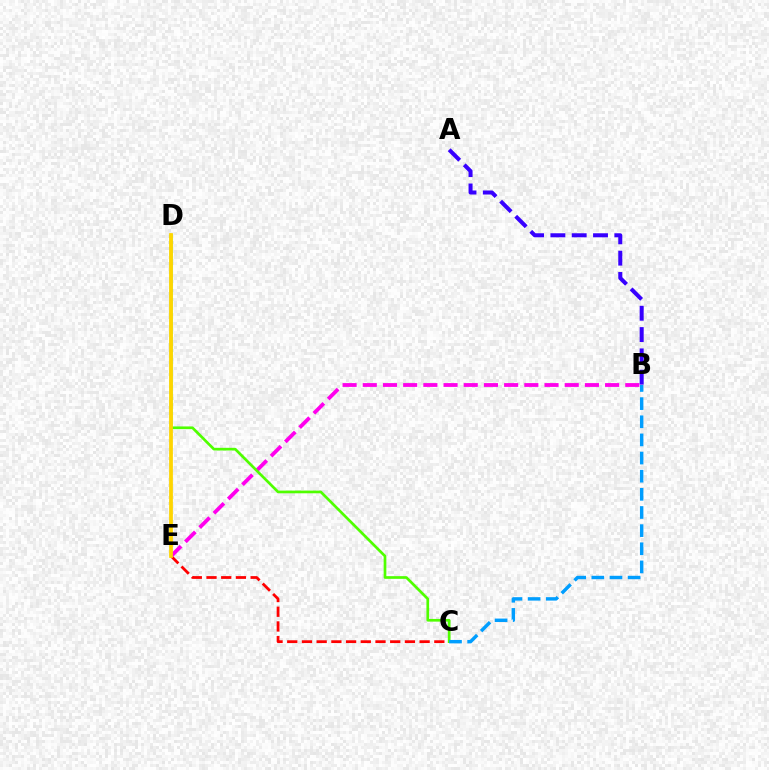{('C', 'E'): [{'color': '#ff0000', 'line_style': 'dashed', 'thickness': 2.0}], ('D', 'E'): [{'color': '#00ff86', 'line_style': 'dotted', 'thickness': 1.64}, {'color': '#ffd500', 'line_style': 'solid', 'thickness': 2.7}], ('B', 'E'): [{'color': '#ff00ed', 'line_style': 'dashed', 'thickness': 2.74}], ('C', 'D'): [{'color': '#4fff00', 'line_style': 'solid', 'thickness': 1.94}], ('A', 'B'): [{'color': '#3700ff', 'line_style': 'dashed', 'thickness': 2.9}], ('B', 'C'): [{'color': '#009eff', 'line_style': 'dashed', 'thickness': 2.46}]}